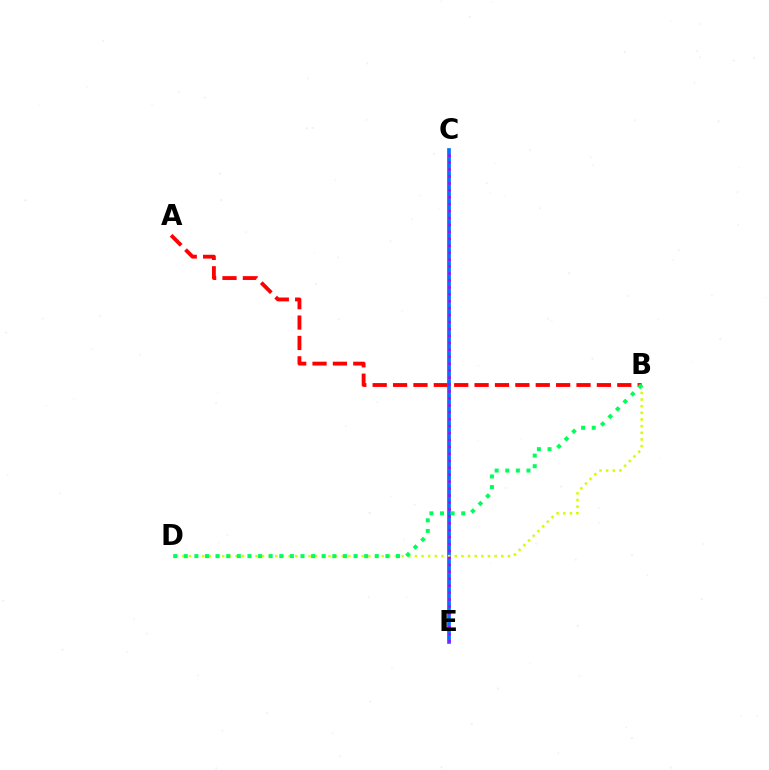{('A', 'B'): [{'color': '#ff0000', 'line_style': 'dashed', 'thickness': 2.77}], ('C', 'E'): [{'color': '#0074ff', 'line_style': 'solid', 'thickness': 2.67}, {'color': '#b900ff', 'line_style': 'dotted', 'thickness': 1.88}], ('B', 'D'): [{'color': '#d1ff00', 'line_style': 'dotted', 'thickness': 1.81}, {'color': '#00ff5c', 'line_style': 'dotted', 'thickness': 2.88}]}